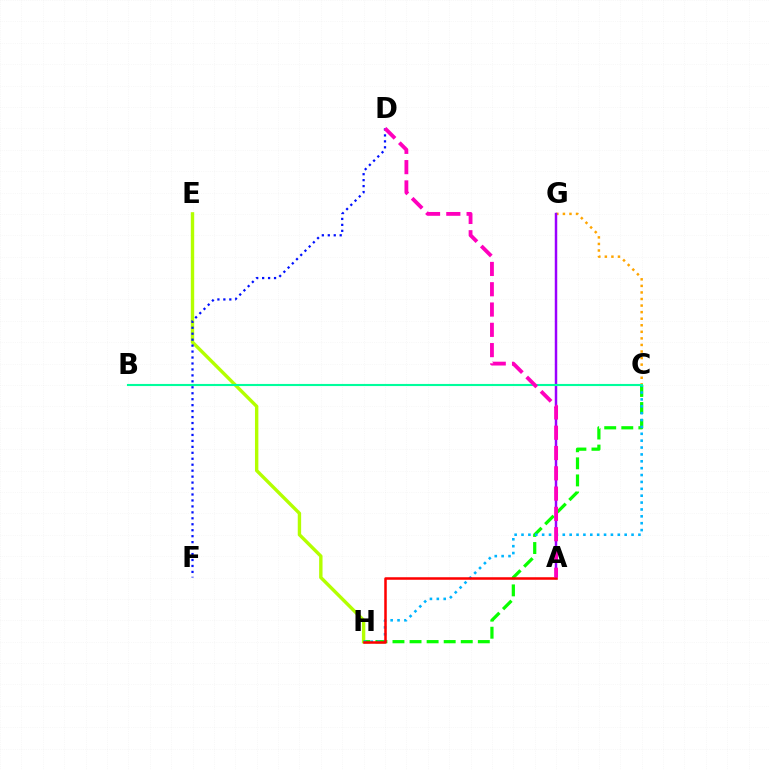{('E', 'H'): [{'color': '#b3ff00', 'line_style': 'solid', 'thickness': 2.44}], ('C', 'H'): [{'color': '#08ff00', 'line_style': 'dashed', 'thickness': 2.32}, {'color': '#00b5ff', 'line_style': 'dotted', 'thickness': 1.87}], ('C', 'G'): [{'color': '#ffa500', 'line_style': 'dotted', 'thickness': 1.78}], ('A', 'G'): [{'color': '#9b00ff', 'line_style': 'solid', 'thickness': 1.79}], ('A', 'H'): [{'color': '#ff0000', 'line_style': 'solid', 'thickness': 1.82}], ('B', 'C'): [{'color': '#00ff9d', 'line_style': 'solid', 'thickness': 1.52}], ('D', 'F'): [{'color': '#0010ff', 'line_style': 'dotted', 'thickness': 1.62}], ('A', 'D'): [{'color': '#ff00bd', 'line_style': 'dashed', 'thickness': 2.76}]}